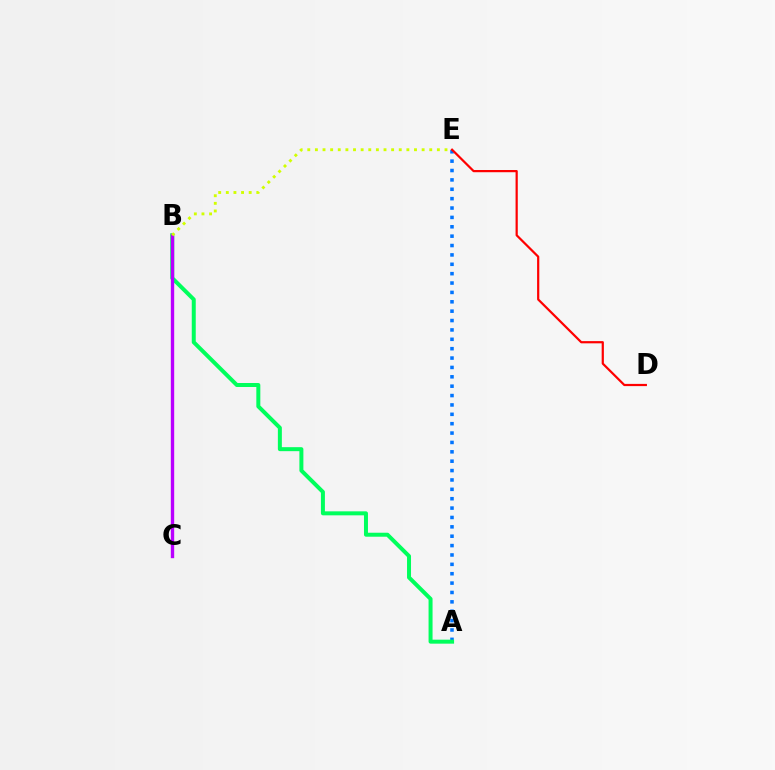{('A', 'E'): [{'color': '#0074ff', 'line_style': 'dotted', 'thickness': 2.55}], ('A', 'B'): [{'color': '#00ff5c', 'line_style': 'solid', 'thickness': 2.87}], ('B', 'C'): [{'color': '#b900ff', 'line_style': 'solid', 'thickness': 2.42}], ('B', 'E'): [{'color': '#d1ff00', 'line_style': 'dotted', 'thickness': 2.07}], ('D', 'E'): [{'color': '#ff0000', 'line_style': 'solid', 'thickness': 1.59}]}